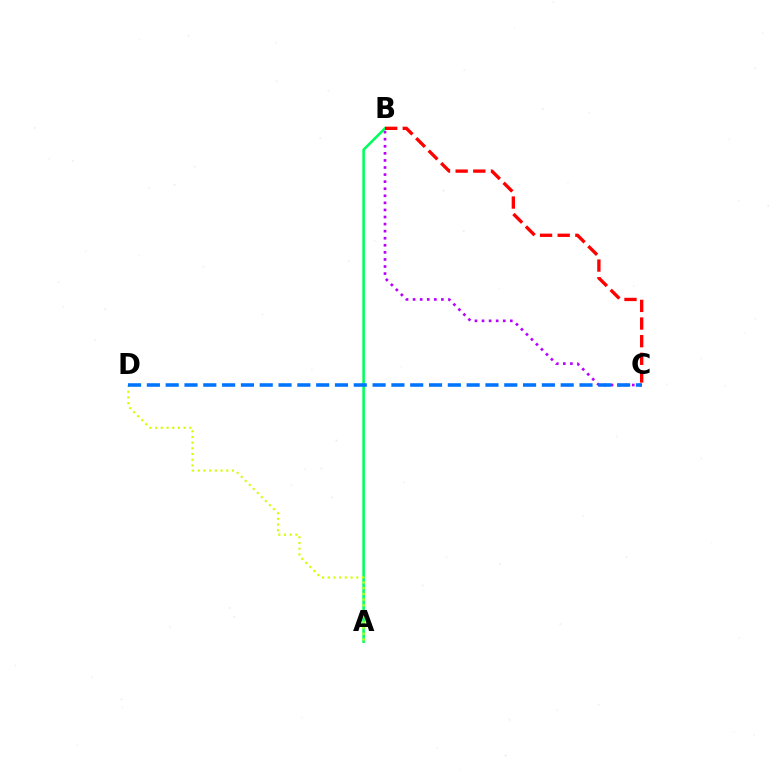{('A', 'B'): [{'color': '#00ff5c', 'line_style': 'solid', 'thickness': 1.85}], ('B', 'C'): [{'color': '#b900ff', 'line_style': 'dotted', 'thickness': 1.92}, {'color': '#ff0000', 'line_style': 'dashed', 'thickness': 2.4}], ('A', 'D'): [{'color': '#d1ff00', 'line_style': 'dotted', 'thickness': 1.55}], ('C', 'D'): [{'color': '#0074ff', 'line_style': 'dashed', 'thickness': 2.56}]}